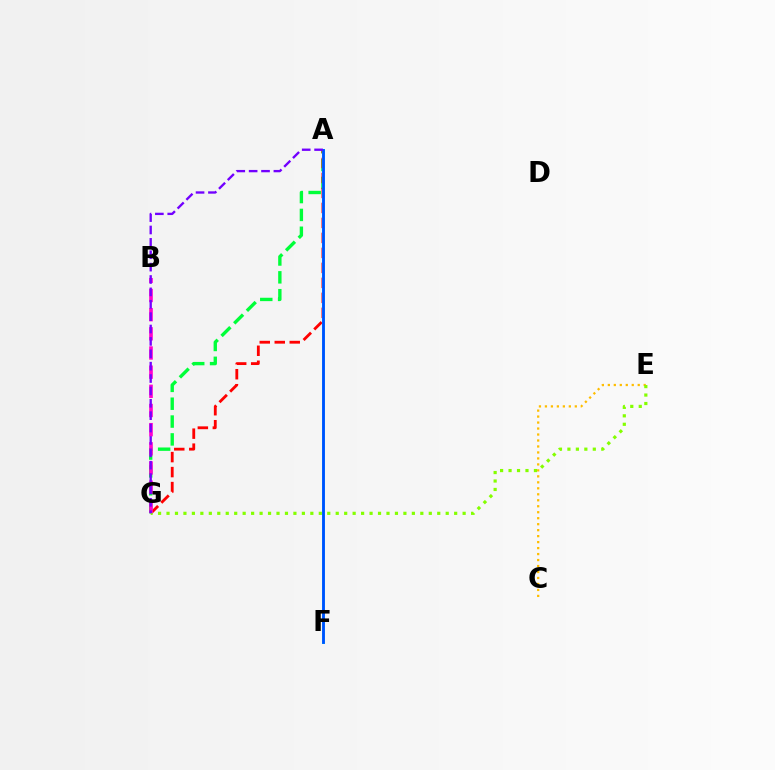{('A', 'G'): [{'color': '#00ff39', 'line_style': 'dashed', 'thickness': 2.42}, {'color': '#ff0000', 'line_style': 'dashed', 'thickness': 2.04}, {'color': '#7200ff', 'line_style': 'dashed', 'thickness': 1.68}], ('A', 'F'): [{'color': '#00fff6', 'line_style': 'solid', 'thickness': 2.15}, {'color': '#004bff', 'line_style': 'solid', 'thickness': 1.96}], ('C', 'E'): [{'color': '#ffbd00', 'line_style': 'dotted', 'thickness': 1.62}], ('E', 'G'): [{'color': '#84ff00', 'line_style': 'dotted', 'thickness': 2.3}], ('B', 'G'): [{'color': '#ff00cf', 'line_style': 'dashed', 'thickness': 2.6}]}